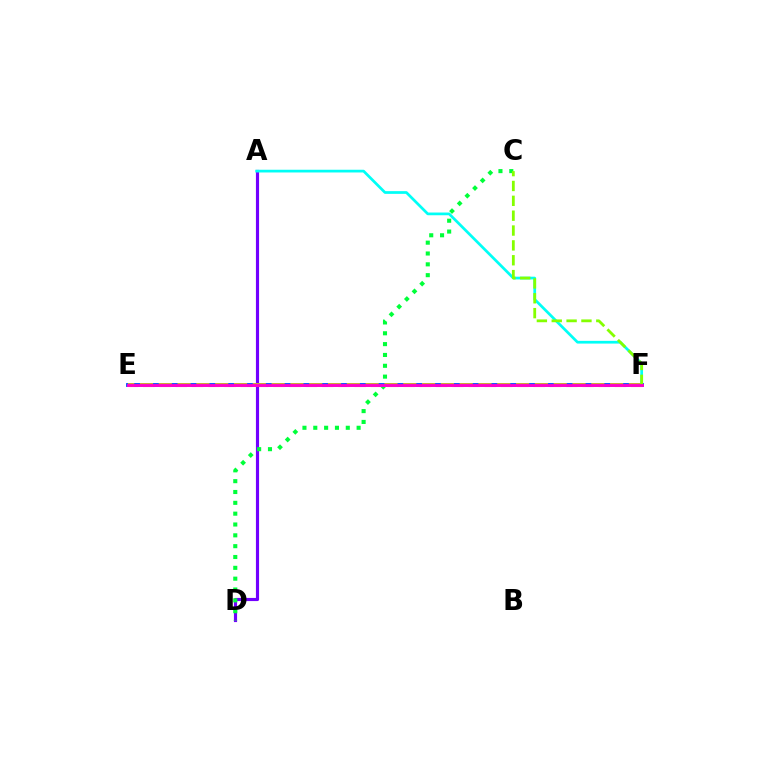{('A', 'D'): [{'color': '#7200ff', 'line_style': 'solid', 'thickness': 2.27}], ('A', 'F'): [{'color': '#00fff6', 'line_style': 'solid', 'thickness': 1.96}], ('C', 'D'): [{'color': '#00ff39', 'line_style': 'dotted', 'thickness': 2.94}], ('E', 'F'): [{'color': '#ff0000', 'line_style': 'dashed', 'thickness': 2.21}, {'color': '#004bff', 'line_style': 'solid', 'thickness': 2.76}, {'color': '#ffbd00', 'line_style': 'dashed', 'thickness': 2.55}, {'color': '#ff00cf', 'line_style': 'solid', 'thickness': 2.06}], ('C', 'F'): [{'color': '#84ff00', 'line_style': 'dashed', 'thickness': 2.02}]}